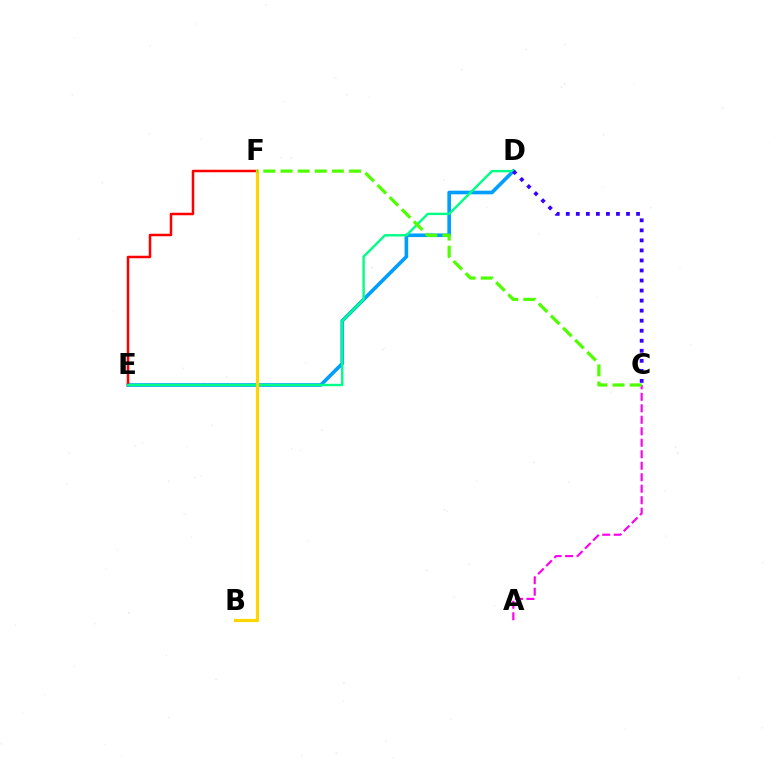{('D', 'E'): [{'color': '#009eff', 'line_style': 'solid', 'thickness': 2.62}, {'color': '#00ff86', 'line_style': 'solid', 'thickness': 1.73}], ('E', 'F'): [{'color': '#ff0000', 'line_style': 'solid', 'thickness': 1.8}], ('A', 'C'): [{'color': '#ff00ed', 'line_style': 'dashed', 'thickness': 1.56}], ('C', 'D'): [{'color': '#3700ff', 'line_style': 'dotted', 'thickness': 2.73}], ('B', 'F'): [{'color': '#ffd500', 'line_style': 'solid', 'thickness': 2.29}], ('C', 'F'): [{'color': '#4fff00', 'line_style': 'dashed', 'thickness': 2.33}]}